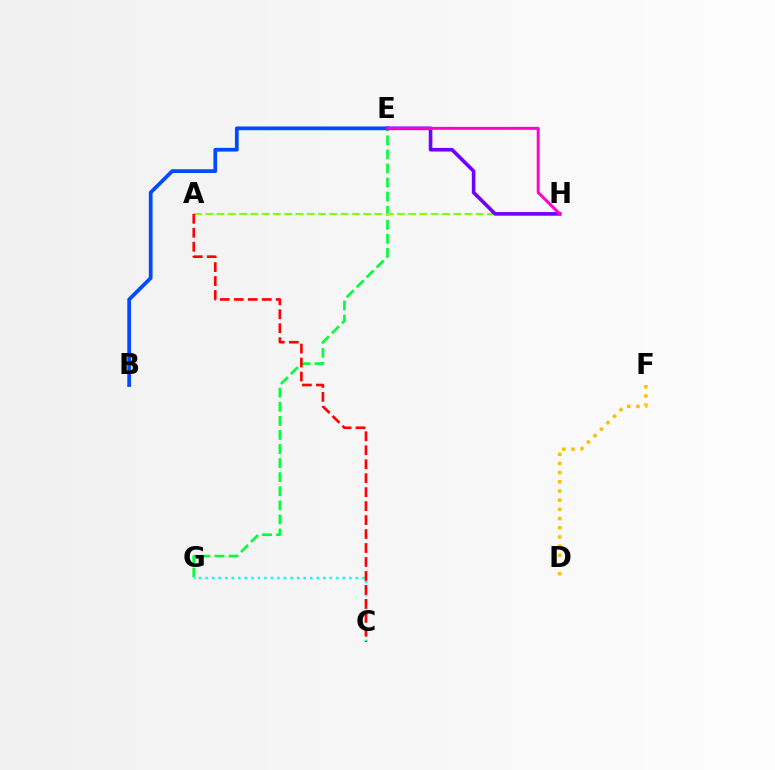{('E', 'G'): [{'color': '#00ff39', 'line_style': 'dashed', 'thickness': 1.91}], ('C', 'G'): [{'color': '#00fff6', 'line_style': 'dotted', 'thickness': 1.78}], ('A', 'H'): [{'color': '#84ff00', 'line_style': 'dashed', 'thickness': 1.53}], ('A', 'C'): [{'color': '#ff0000', 'line_style': 'dashed', 'thickness': 1.9}], ('B', 'E'): [{'color': '#004bff', 'line_style': 'solid', 'thickness': 2.7}], ('D', 'F'): [{'color': '#ffbd00', 'line_style': 'dotted', 'thickness': 2.49}], ('E', 'H'): [{'color': '#7200ff', 'line_style': 'solid', 'thickness': 2.61}, {'color': '#ff00cf', 'line_style': 'solid', 'thickness': 2.13}]}